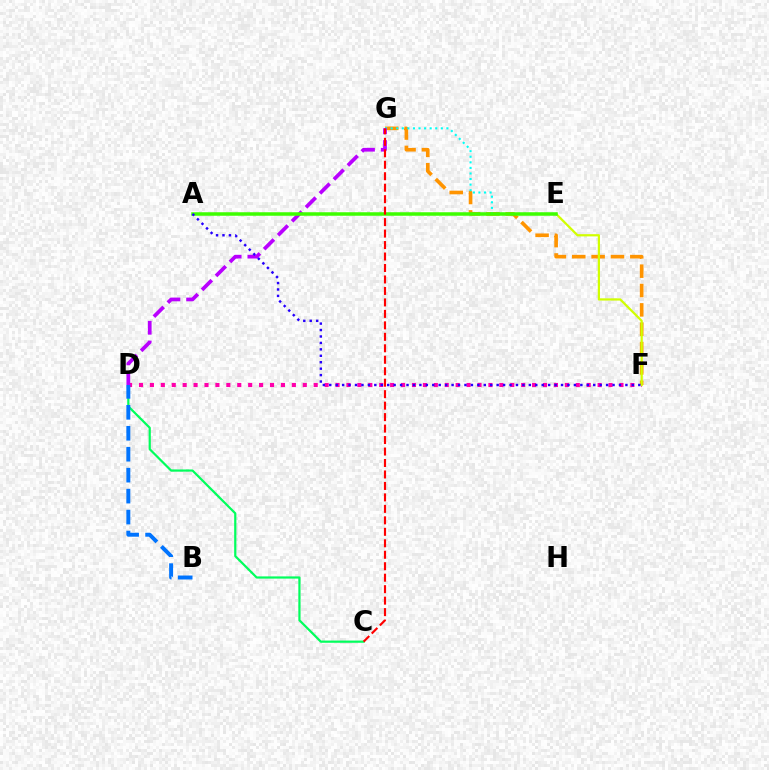{('D', 'F'): [{'color': '#ff00ac', 'line_style': 'dotted', 'thickness': 2.97}], ('C', 'D'): [{'color': '#00ff5c', 'line_style': 'solid', 'thickness': 1.59}], ('F', 'G'): [{'color': '#ff9400', 'line_style': 'dashed', 'thickness': 2.63}], ('E', 'G'): [{'color': '#00fff6', 'line_style': 'dotted', 'thickness': 1.52}], ('E', 'F'): [{'color': '#d1ff00', 'line_style': 'solid', 'thickness': 1.6}], ('D', 'G'): [{'color': '#b900ff', 'line_style': 'dashed', 'thickness': 2.68}], ('A', 'E'): [{'color': '#3dff00', 'line_style': 'solid', 'thickness': 2.52}], ('C', 'G'): [{'color': '#ff0000', 'line_style': 'dashed', 'thickness': 1.56}], ('A', 'F'): [{'color': '#2500ff', 'line_style': 'dotted', 'thickness': 1.75}], ('B', 'D'): [{'color': '#0074ff', 'line_style': 'dashed', 'thickness': 2.85}]}